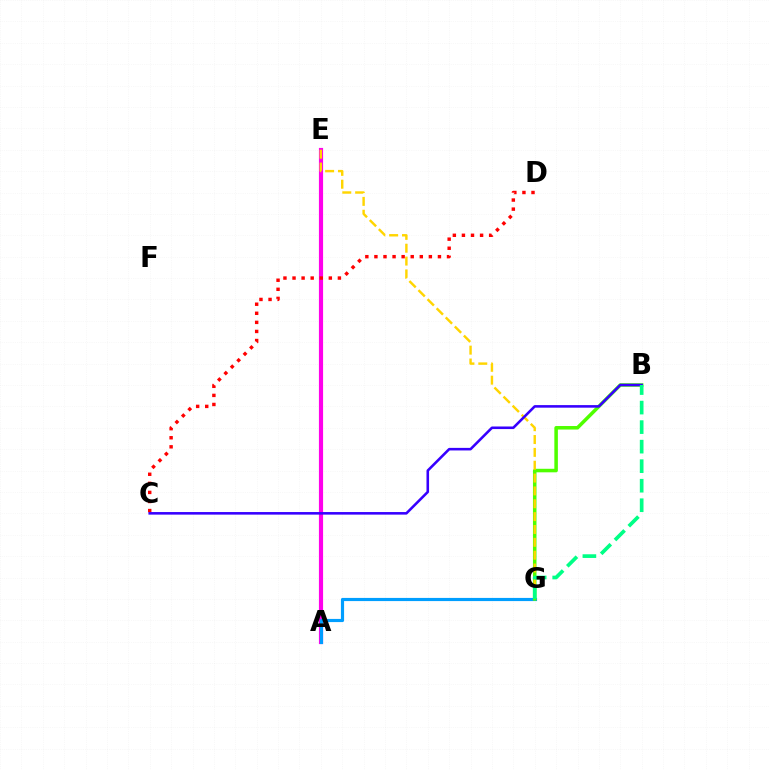{('A', 'E'): [{'color': '#ff00ed', 'line_style': 'solid', 'thickness': 3.0}], ('C', 'D'): [{'color': '#ff0000', 'line_style': 'dotted', 'thickness': 2.47}], ('A', 'G'): [{'color': '#009eff', 'line_style': 'solid', 'thickness': 2.28}], ('B', 'G'): [{'color': '#4fff00', 'line_style': 'solid', 'thickness': 2.54}, {'color': '#00ff86', 'line_style': 'dashed', 'thickness': 2.65}], ('E', 'G'): [{'color': '#ffd500', 'line_style': 'dashed', 'thickness': 1.75}], ('B', 'C'): [{'color': '#3700ff', 'line_style': 'solid', 'thickness': 1.85}]}